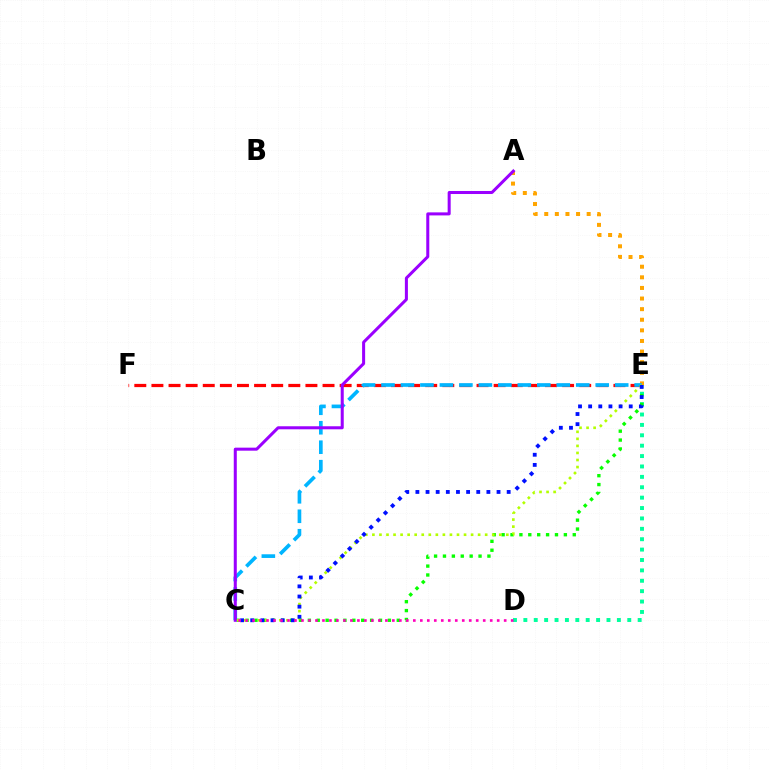{('E', 'F'): [{'color': '#ff0000', 'line_style': 'dashed', 'thickness': 2.32}], ('D', 'E'): [{'color': '#00ff9d', 'line_style': 'dotted', 'thickness': 2.82}], ('A', 'E'): [{'color': '#ffa500', 'line_style': 'dotted', 'thickness': 2.88}], ('C', 'E'): [{'color': '#00b5ff', 'line_style': 'dashed', 'thickness': 2.65}, {'color': '#08ff00', 'line_style': 'dotted', 'thickness': 2.42}, {'color': '#b3ff00', 'line_style': 'dotted', 'thickness': 1.92}, {'color': '#0010ff', 'line_style': 'dotted', 'thickness': 2.76}], ('A', 'C'): [{'color': '#9b00ff', 'line_style': 'solid', 'thickness': 2.18}], ('C', 'D'): [{'color': '#ff00bd', 'line_style': 'dotted', 'thickness': 1.9}]}